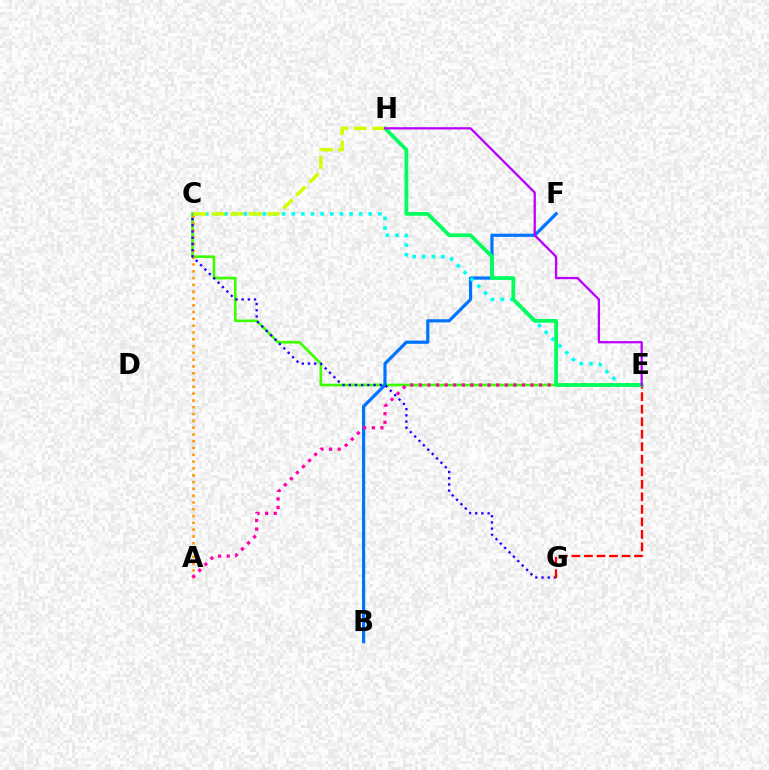{('C', 'E'): [{'color': '#3dff00', 'line_style': 'solid', 'thickness': 1.91}, {'color': '#00fff6', 'line_style': 'dotted', 'thickness': 2.61}], ('B', 'F'): [{'color': '#0074ff', 'line_style': 'solid', 'thickness': 2.3}], ('A', 'C'): [{'color': '#ff9400', 'line_style': 'dotted', 'thickness': 1.85}], ('C', 'G'): [{'color': '#2500ff', 'line_style': 'dotted', 'thickness': 1.69}], ('A', 'E'): [{'color': '#ff00ac', 'line_style': 'dotted', 'thickness': 2.33}], ('E', 'G'): [{'color': '#ff0000', 'line_style': 'dashed', 'thickness': 1.7}], ('E', 'H'): [{'color': '#00ff5c', 'line_style': 'solid', 'thickness': 2.69}, {'color': '#b900ff', 'line_style': 'solid', 'thickness': 1.64}], ('C', 'H'): [{'color': '#d1ff00', 'line_style': 'dashed', 'thickness': 2.5}]}